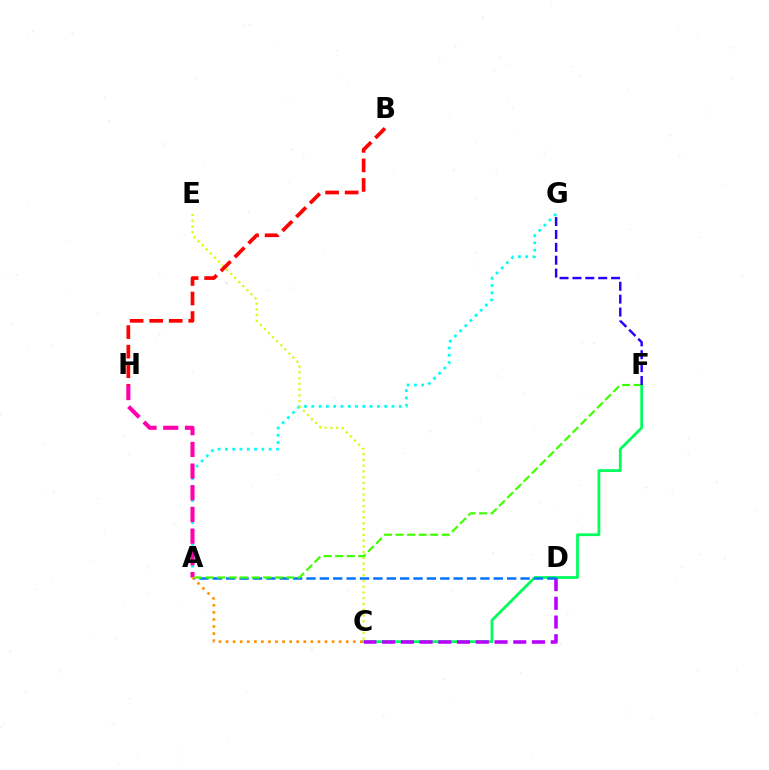{('C', 'F'): [{'color': '#00ff5c', 'line_style': 'solid', 'thickness': 1.99}], ('A', 'G'): [{'color': '#00fff6', 'line_style': 'dotted', 'thickness': 1.98}], ('C', 'D'): [{'color': '#b900ff', 'line_style': 'dashed', 'thickness': 2.55}], ('A', 'H'): [{'color': '#ff00ac', 'line_style': 'dashed', 'thickness': 2.95}], ('A', 'D'): [{'color': '#0074ff', 'line_style': 'dashed', 'thickness': 1.82}], ('C', 'E'): [{'color': '#d1ff00', 'line_style': 'dotted', 'thickness': 1.57}], ('A', 'F'): [{'color': '#3dff00', 'line_style': 'dashed', 'thickness': 1.57}], ('F', 'G'): [{'color': '#2500ff', 'line_style': 'dashed', 'thickness': 1.75}], ('A', 'C'): [{'color': '#ff9400', 'line_style': 'dotted', 'thickness': 1.92}], ('B', 'H'): [{'color': '#ff0000', 'line_style': 'dashed', 'thickness': 2.66}]}